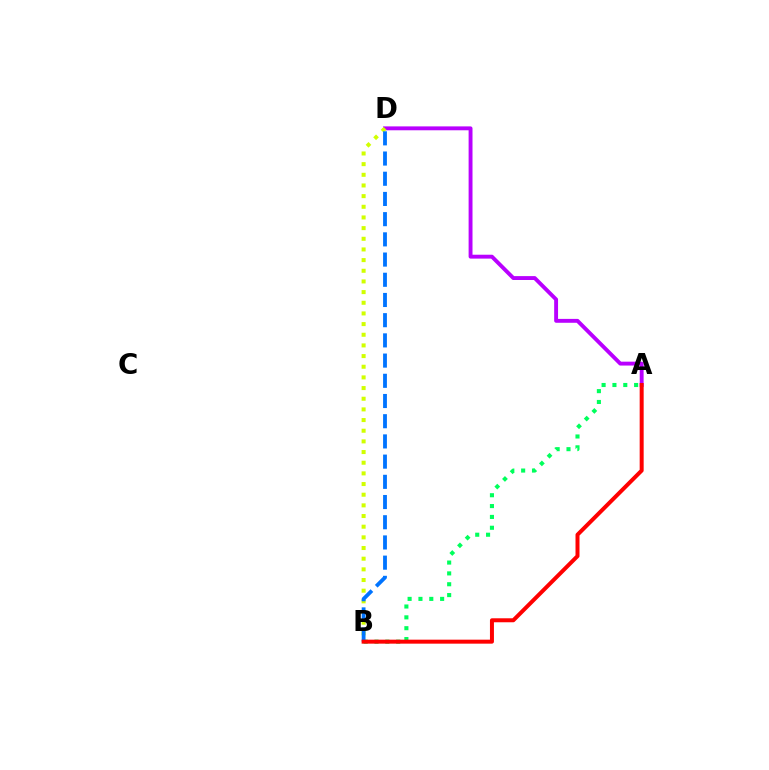{('A', 'D'): [{'color': '#b900ff', 'line_style': 'solid', 'thickness': 2.8}], ('A', 'B'): [{'color': '#00ff5c', 'line_style': 'dotted', 'thickness': 2.95}, {'color': '#ff0000', 'line_style': 'solid', 'thickness': 2.87}], ('B', 'D'): [{'color': '#d1ff00', 'line_style': 'dotted', 'thickness': 2.9}, {'color': '#0074ff', 'line_style': 'dashed', 'thickness': 2.74}]}